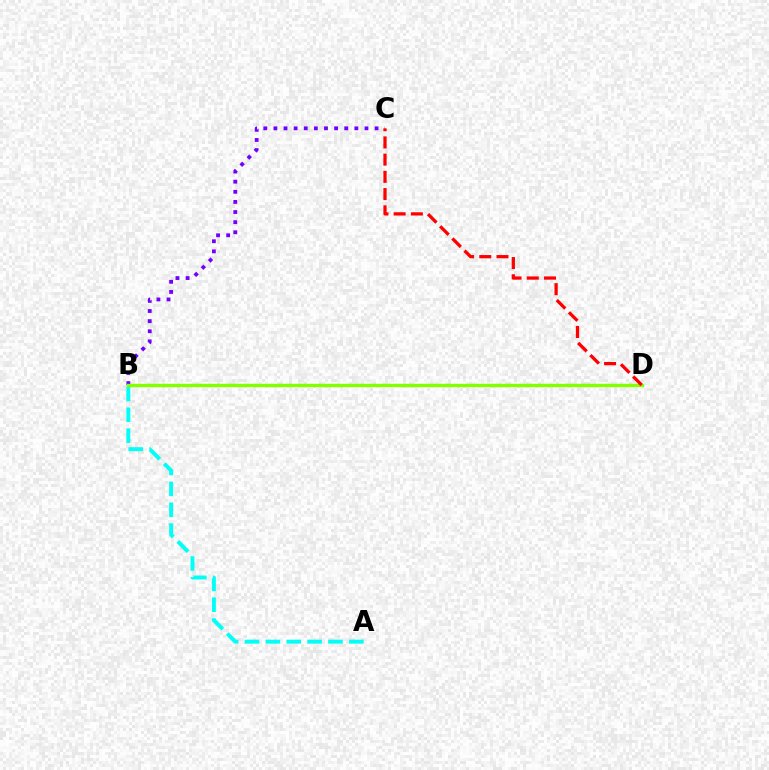{('A', 'B'): [{'color': '#00fff6', 'line_style': 'dashed', 'thickness': 2.83}], ('B', 'C'): [{'color': '#7200ff', 'line_style': 'dotted', 'thickness': 2.75}], ('B', 'D'): [{'color': '#84ff00', 'line_style': 'solid', 'thickness': 2.44}], ('C', 'D'): [{'color': '#ff0000', 'line_style': 'dashed', 'thickness': 2.34}]}